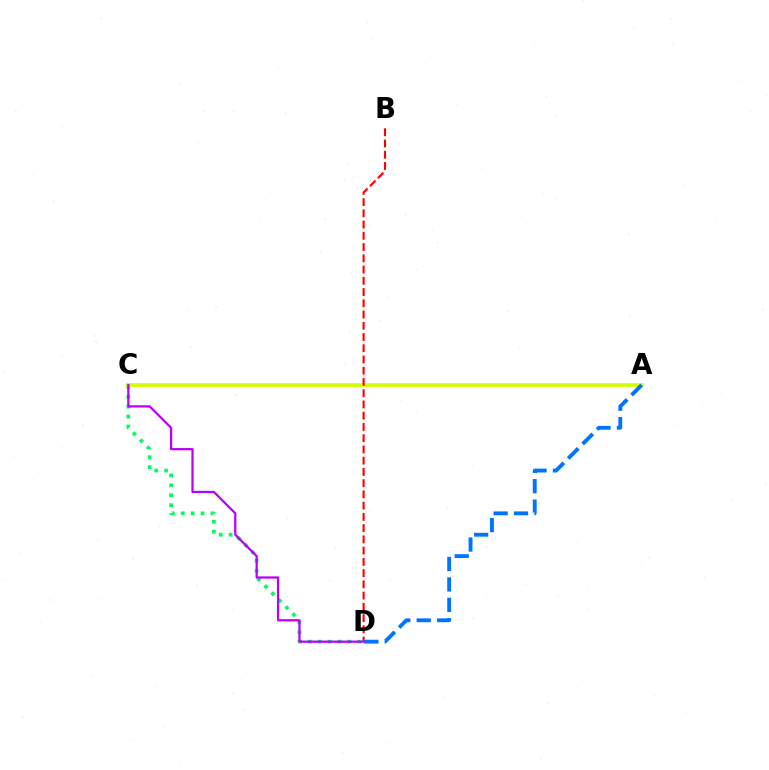{('C', 'D'): [{'color': '#00ff5c', 'line_style': 'dotted', 'thickness': 2.69}, {'color': '#b900ff', 'line_style': 'solid', 'thickness': 1.62}], ('A', 'C'): [{'color': '#d1ff00', 'line_style': 'solid', 'thickness': 2.66}], ('B', 'D'): [{'color': '#ff0000', 'line_style': 'dashed', 'thickness': 1.53}], ('A', 'D'): [{'color': '#0074ff', 'line_style': 'dashed', 'thickness': 2.77}]}